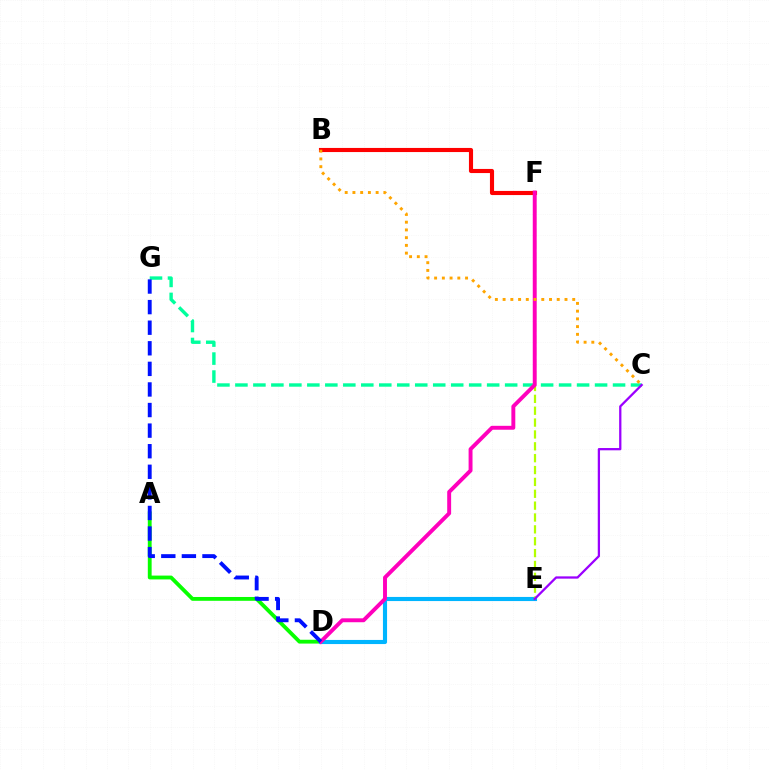{('C', 'G'): [{'color': '#00ff9d', 'line_style': 'dashed', 'thickness': 2.44}], ('A', 'D'): [{'color': '#08ff00', 'line_style': 'solid', 'thickness': 2.76}], ('D', 'E'): [{'color': '#00b5ff', 'line_style': 'solid', 'thickness': 2.97}], ('B', 'F'): [{'color': '#ff0000', 'line_style': 'solid', 'thickness': 2.96}], ('E', 'F'): [{'color': '#b3ff00', 'line_style': 'dashed', 'thickness': 1.61}], ('D', 'F'): [{'color': '#ff00bd', 'line_style': 'solid', 'thickness': 2.82}], ('D', 'G'): [{'color': '#0010ff', 'line_style': 'dashed', 'thickness': 2.8}], ('B', 'C'): [{'color': '#ffa500', 'line_style': 'dotted', 'thickness': 2.1}], ('C', 'E'): [{'color': '#9b00ff', 'line_style': 'solid', 'thickness': 1.64}]}